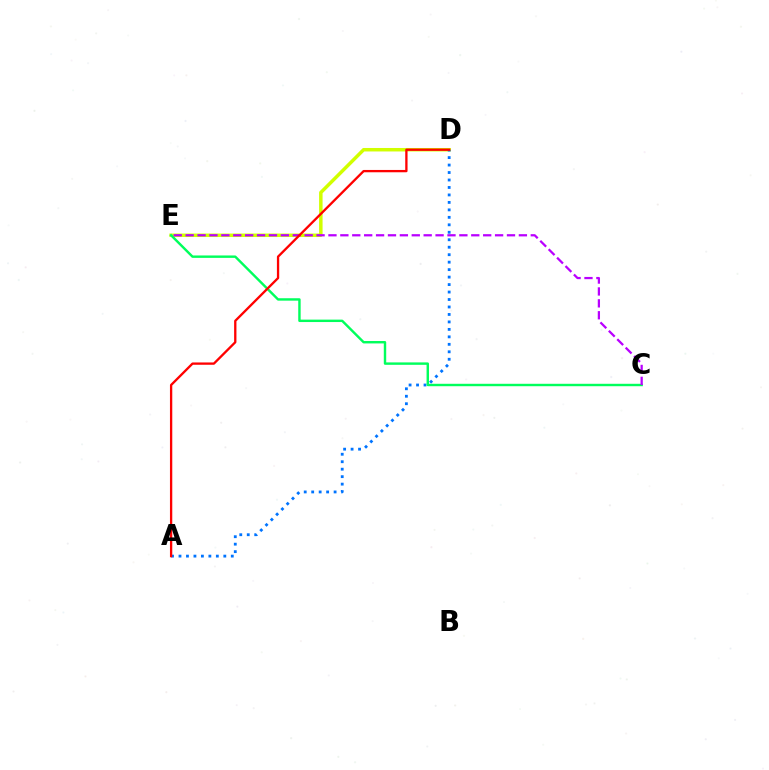{('D', 'E'): [{'color': '#d1ff00', 'line_style': 'solid', 'thickness': 2.51}], ('A', 'D'): [{'color': '#0074ff', 'line_style': 'dotted', 'thickness': 2.03}, {'color': '#ff0000', 'line_style': 'solid', 'thickness': 1.67}], ('C', 'E'): [{'color': '#00ff5c', 'line_style': 'solid', 'thickness': 1.74}, {'color': '#b900ff', 'line_style': 'dashed', 'thickness': 1.62}]}